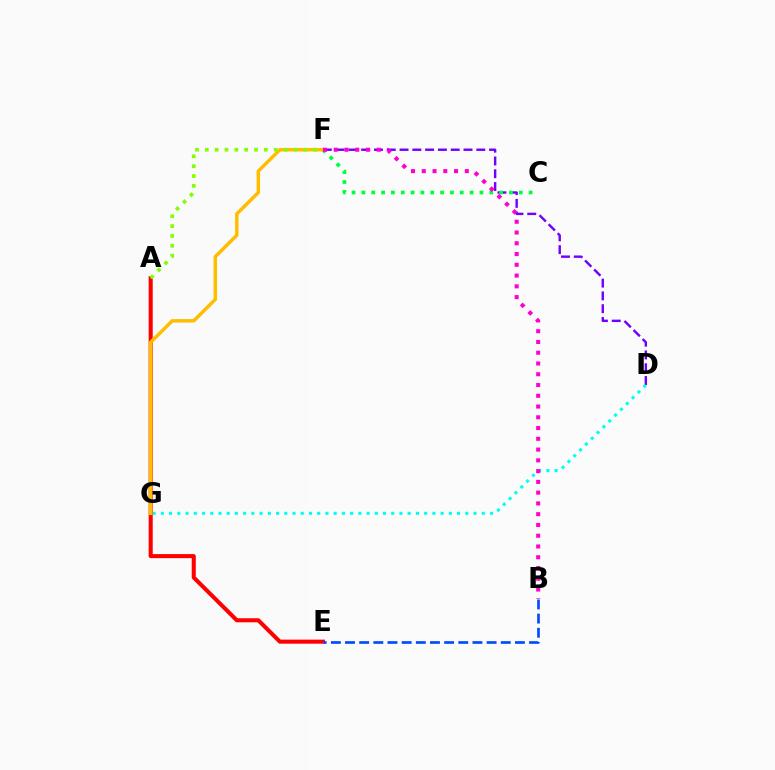{('D', 'F'): [{'color': '#7200ff', 'line_style': 'dashed', 'thickness': 1.74}], ('D', 'G'): [{'color': '#00fff6', 'line_style': 'dotted', 'thickness': 2.24}], ('A', 'E'): [{'color': '#ff0000', 'line_style': 'solid', 'thickness': 2.92}], ('C', 'F'): [{'color': '#00ff39', 'line_style': 'dotted', 'thickness': 2.67}], ('F', 'G'): [{'color': '#ffbd00', 'line_style': 'solid', 'thickness': 2.5}], ('B', 'E'): [{'color': '#004bff', 'line_style': 'dashed', 'thickness': 1.92}], ('A', 'F'): [{'color': '#84ff00', 'line_style': 'dotted', 'thickness': 2.67}], ('B', 'F'): [{'color': '#ff00cf', 'line_style': 'dotted', 'thickness': 2.92}]}